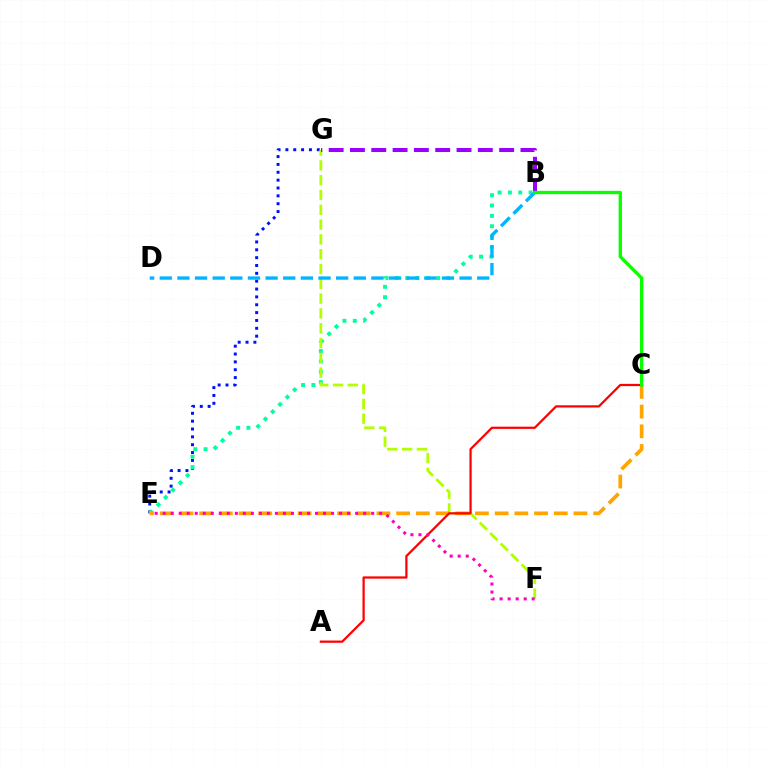{('E', 'G'): [{'color': '#0010ff', 'line_style': 'dotted', 'thickness': 2.13}], ('B', 'E'): [{'color': '#00ff9d', 'line_style': 'dotted', 'thickness': 2.81}], ('F', 'G'): [{'color': '#b3ff00', 'line_style': 'dashed', 'thickness': 2.01}], ('B', 'D'): [{'color': '#00b5ff', 'line_style': 'dashed', 'thickness': 2.4}], ('C', 'E'): [{'color': '#ffa500', 'line_style': 'dashed', 'thickness': 2.68}], ('B', 'G'): [{'color': '#9b00ff', 'line_style': 'dashed', 'thickness': 2.9}], ('A', 'C'): [{'color': '#ff0000', 'line_style': 'solid', 'thickness': 1.61}], ('B', 'C'): [{'color': '#08ff00', 'line_style': 'solid', 'thickness': 2.39}], ('E', 'F'): [{'color': '#ff00bd', 'line_style': 'dotted', 'thickness': 2.18}]}